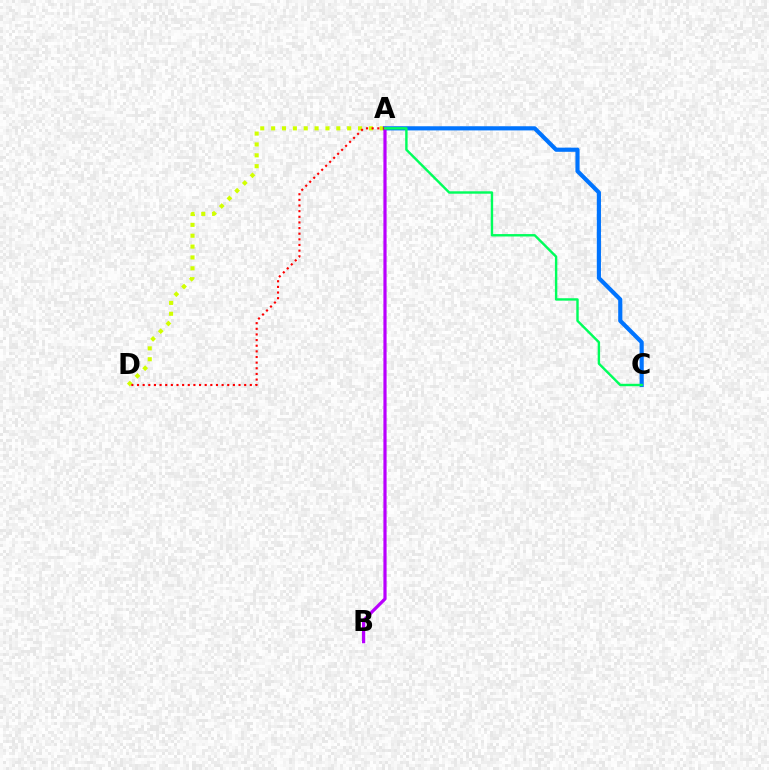{('A', 'D'): [{'color': '#d1ff00', 'line_style': 'dotted', 'thickness': 2.95}, {'color': '#ff0000', 'line_style': 'dotted', 'thickness': 1.53}], ('A', 'C'): [{'color': '#0074ff', 'line_style': 'solid', 'thickness': 2.99}, {'color': '#00ff5c', 'line_style': 'solid', 'thickness': 1.74}], ('A', 'B'): [{'color': '#b900ff', 'line_style': 'solid', 'thickness': 2.3}]}